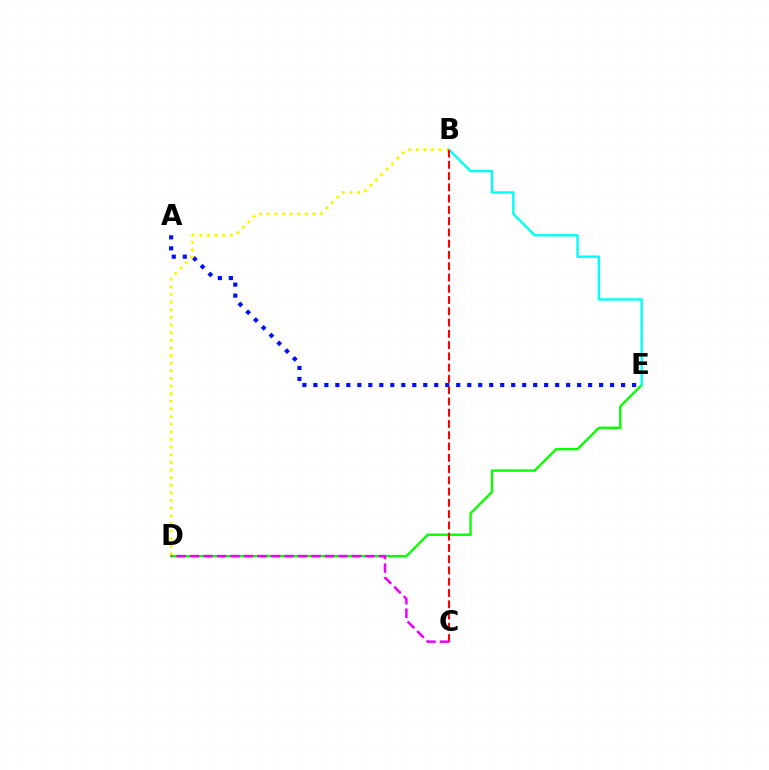{('A', 'E'): [{'color': '#0010ff', 'line_style': 'dotted', 'thickness': 2.99}], ('D', 'E'): [{'color': '#08ff00', 'line_style': 'solid', 'thickness': 1.72}], ('B', 'D'): [{'color': '#fcf500', 'line_style': 'dotted', 'thickness': 2.07}], ('B', 'E'): [{'color': '#00fff6', 'line_style': 'solid', 'thickness': 1.72}], ('B', 'C'): [{'color': '#ff0000', 'line_style': 'dashed', 'thickness': 1.53}], ('C', 'D'): [{'color': '#ee00ff', 'line_style': 'dashed', 'thickness': 1.83}]}